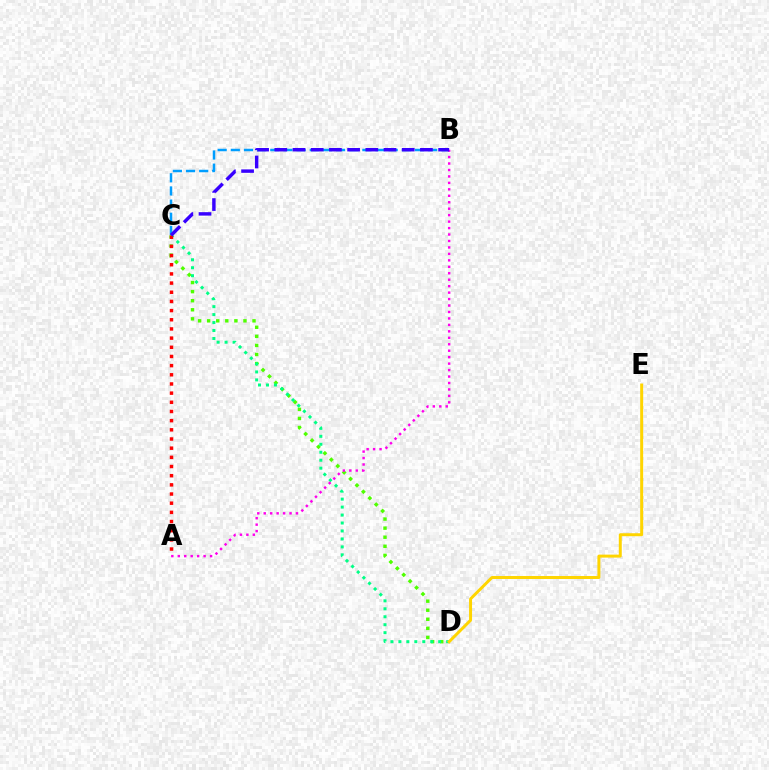{('B', 'C'): [{'color': '#009eff', 'line_style': 'dashed', 'thickness': 1.79}, {'color': '#3700ff', 'line_style': 'dashed', 'thickness': 2.47}], ('C', 'D'): [{'color': '#4fff00', 'line_style': 'dotted', 'thickness': 2.46}, {'color': '#00ff86', 'line_style': 'dotted', 'thickness': 2.16}], ('A', 'B'): [{'color': '#ff00ed', 'line_style': 'dotted', 'thickness': 1.75}], ('A', 'C'): [{'color': '#ff0000', 'line_style': 'dotted', 'thickness': 2.49}], ('D', 'E'): [{'color': '#ffd500', 'line_style': 'solid', 'thickness': 2.14}]}